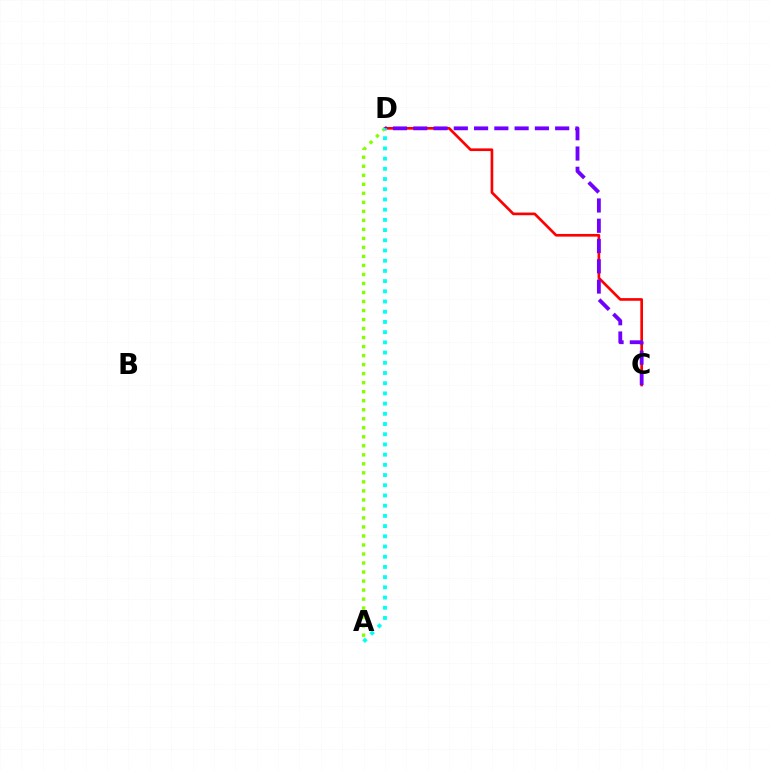{('C', 'D'): [{'color': '#ff0000', 'line_style': 'solid', 'thickness': 1.92}, {'color': '#7200ff', 'line_style': 'dashed', 'thickness': 2.75}], ('A', 'D'): [{'color': '#84ff00', 'line_style': 'dotted', 'thickness': 2.45}, {'color': '#00fff6', 'line_style': 'dotted', 'thickness': 2.77}]}